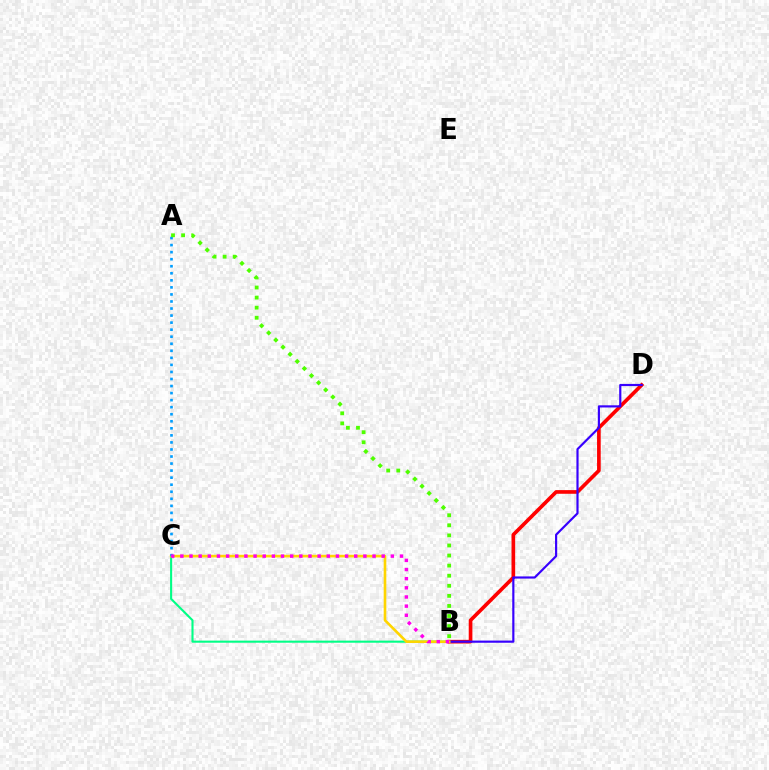{('B', 'C'): [{'color': '#00ff86', 'line_style': 'solid', 'thickness': 1.51}, {'color': '#ffd500', 'line_style': 'solid', 'thickness': 1.89}, {'color': '#ff00ed', 'line_style': 'dotted', 'thickness': 2.49}], ('B', 'D'): [{'color': '#ff0000', 'line_style': 'solid', 'thickness': 2.64}, {'color': '#3700ff', 'line_style': 'solid', 'thickness': 1.56}], ('A', 'C'): [{'color': '#009eff', 'line_style': 'dotted', 'thickness': 1.91}], ('A', 'B'): [{'color': '#4fff00', 'line_style': 'dotted', 'thickness': 2.74}]}